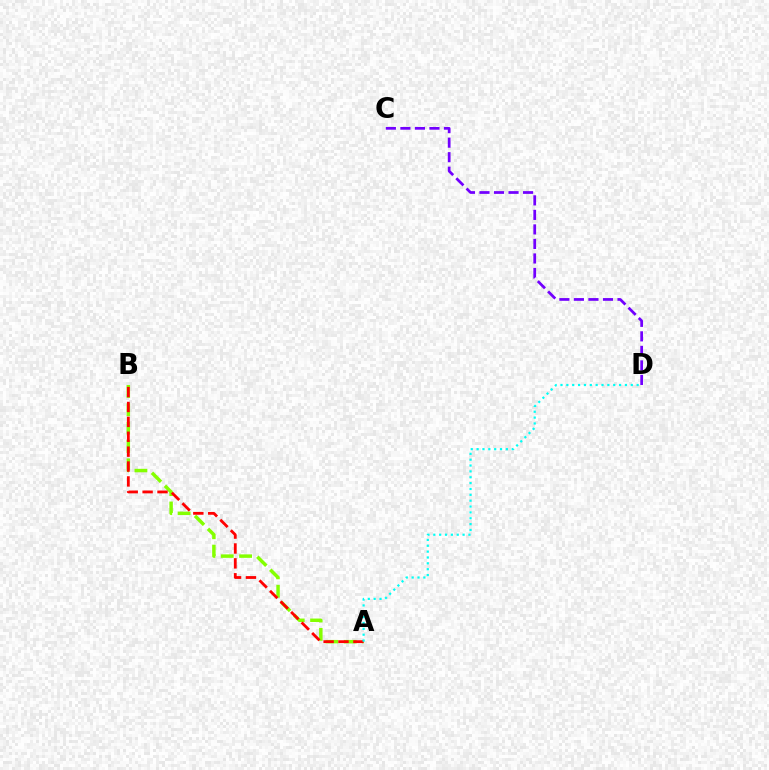{('A', 'B'): [{'color': '#84ff00', 'line_style': 'dashed', 'thickness': 2.49}, {'color': '#ff0000', 'line_style': 'dashed', 'thickness': 2.02}], ('A', 'D'): [{'color': '#00fff6', 'line_style': 'dotted', 'thickness': 1.59}], ('C', 'D'): [{'color': '#7200ff', 'line_style': 'dashed', 'thickness': 1.97}]}